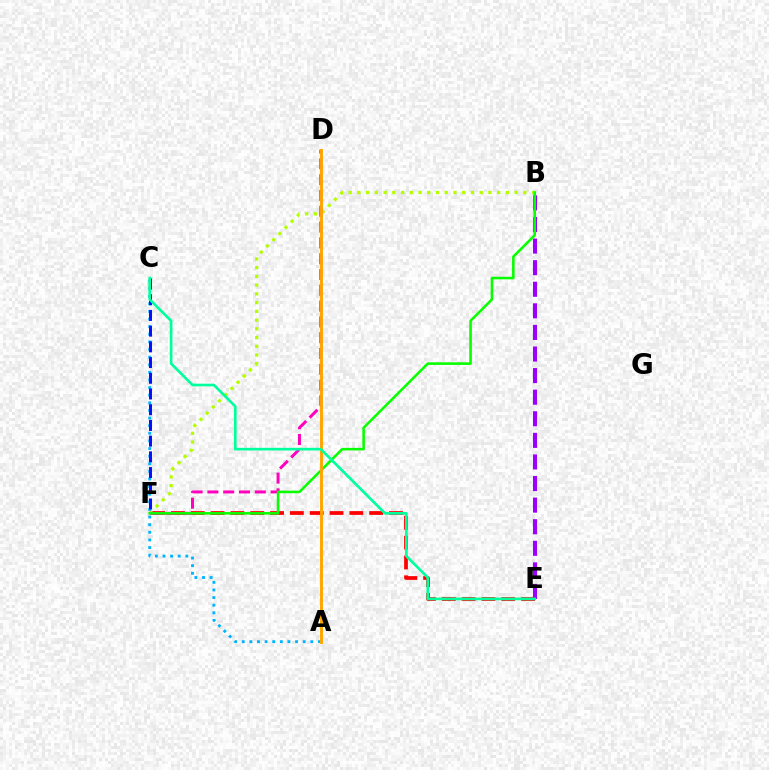{('E', 'F'): [{'color': '#ff0000', 'line_style': 'dashed', 'thickness': 2.69}], ('B', 'F'): [{'color': '#b3ff00', 'line_style': 'dotted', 'thickness': 2.37}, {'color': '#08ff00', 'line_style': 'solid', 'thickness': 1.86}], ('B', 'E'): [{'color': '#9b00ff', 'line_style': 'dashed', 'thickness': 2.93}], ('D', 'F'): [{'color': '#ff00bd', 'line_style': 'dashed', 'thickness': 2.15}], ('A', 'C'): [{'color': '#00b5ff', 'line_style': 'dotted', 'thickness': 2.07}], ('C', 'F'): [{'color': '#0010ff', 'line_style': 'dashed', 'thickness': 2.13}], ('A', 'D'): [{'color': '#ffa500', 'line_style': 'solid', 'thickness': 2.1}], ('C', 'E'): [{'color': '#00ff9d', 'line_style': 'solid', 'thickness': 1.92}]}